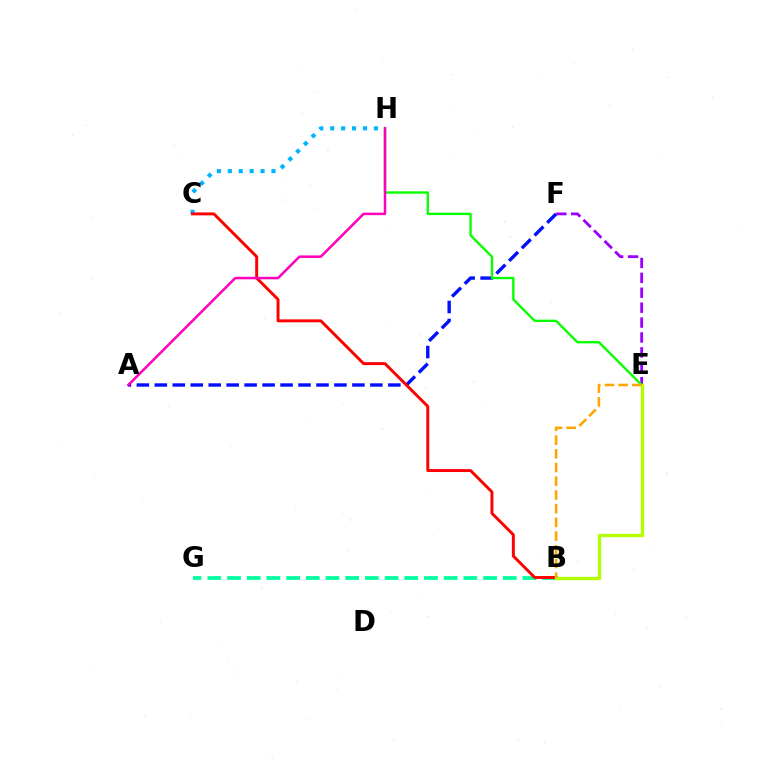{('A', 'F'): [{'color': '#0010ff', 'line_style': 'dashed', 'thickness': 2.44}], ('E', 'F'): [{'color': '#9b00ff', 'line_style': 'dashed', 'thickness': 2.03}], ('B', 'G'): [{'color': '#00ff9d', 'line_style': 'dashed', 'thickness': 2.68}], ('E', 'H'): [{'color': '#08ff00', 'line_style': 'solid', 'thickness': 1.71}], ('C', 'H'): [{'color': '#00b5ff', 'line_style': 'dotted', 'thickness': 2.97}], ('B', 'C'): [{'color': '#ff0000', 'line_style': 'solid', 'thickness': 2.11}], ('B', 'E'): [{'color': '#b3ff00', 'line_style': 'solid', 'thickness': 2.38}, {'color': '#ffa500', 'line_style': 'dashed', 'thickness': 1.86}], ('A', 'H'): [{'color': '#ff00bd', 'line_style': 'solid', 'thickness': 1.81}]}